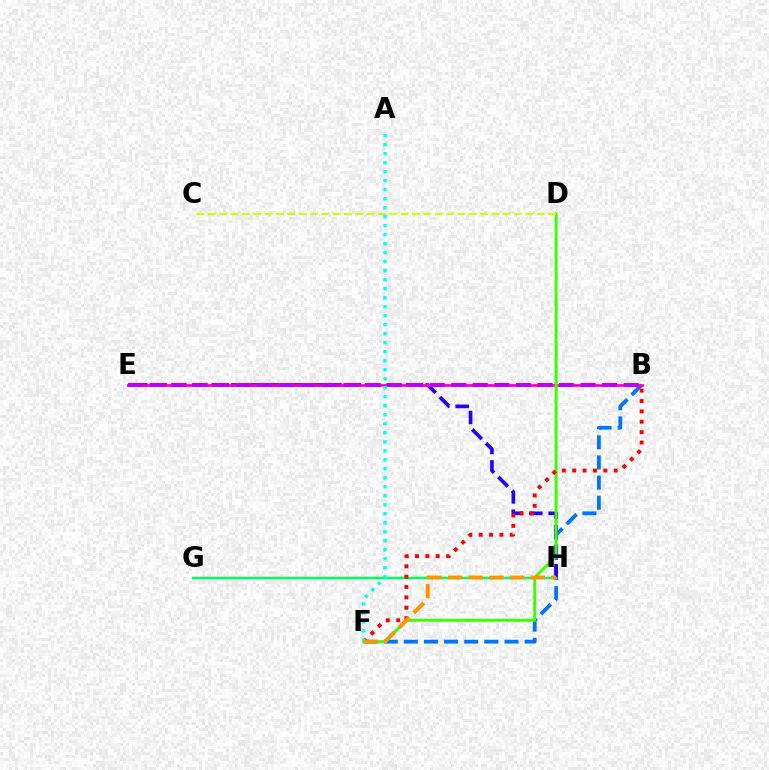{('B', 'F'): [{'color': '#0074ff', 'line_style': 'dashed', 'thickness': 2.73}, {'color': '#ff0000', 'line_style': 'dotted', 'thickness': 2.82}], ('E', 'H'): [{'color': '#2500ff', 'line_style': 'dashed', 'thickness': 2.64}], ('B', 'E'): [{'color': '#ff00ac', 'line_style': 'solid', 'thickness': 1.97}, {'color': '#b900ff', 'line_style': 'dashed', 'thickness': 2.93}], ('D', 'F'): [{'color': '#3dff00', 'line_style': 'solid', 'thickness': 2.13}], ('G', 'H'): [{'color': '#00ff5c', 'line_style': 'solid', 'thickness': 1.76}], ('C', 'D'): [{'color': '#d1ff00', 'line_style': 'dashed', 'thickness': 1.54}], ('A', 'F'): [{'color': '#00fff6', 'line_style': 'dotted', 'thickness': 2.45}], ('F', 'H'): [{'color': '#ff9400', 'line_style': 'dashed', 'thickness': 2.8}]}